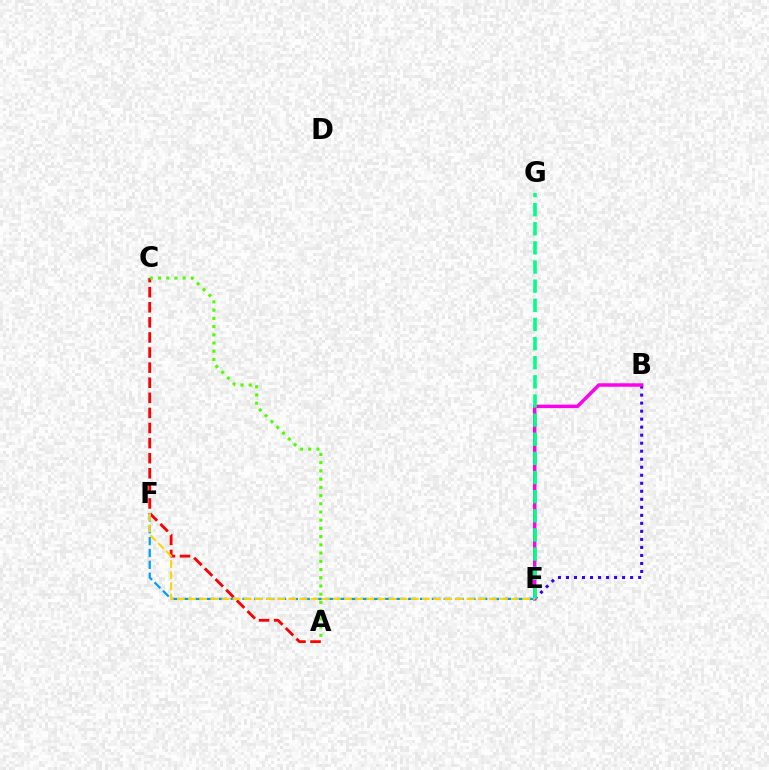{('A', 'C'): [{'color': '#ff0000', 'line_style': 'dashed', 'thickness': 2.05}, {'color': '#4fff00', 'line_style': 'dotted', 'thickness': 2.23}], ('B', 'E'): [{'color': '#3700ff', 'line_style': 'dotted', 'thickness': 2.18}, {'color': '#ff00ed', 'line_style': 'solid', 'thickness': 2.5}], ('E', 'F'): [{'color': '#009eff', 'line_style': 'dashed', 'thickness': 1.61}, {'color': '#ffd500', 'line_style': 'dashed', 'thickness': 1.51}], ('E', 'G'): [{'color': '#00ff86', 'line_style': 'dashed', 'thickness': 2.6}]}